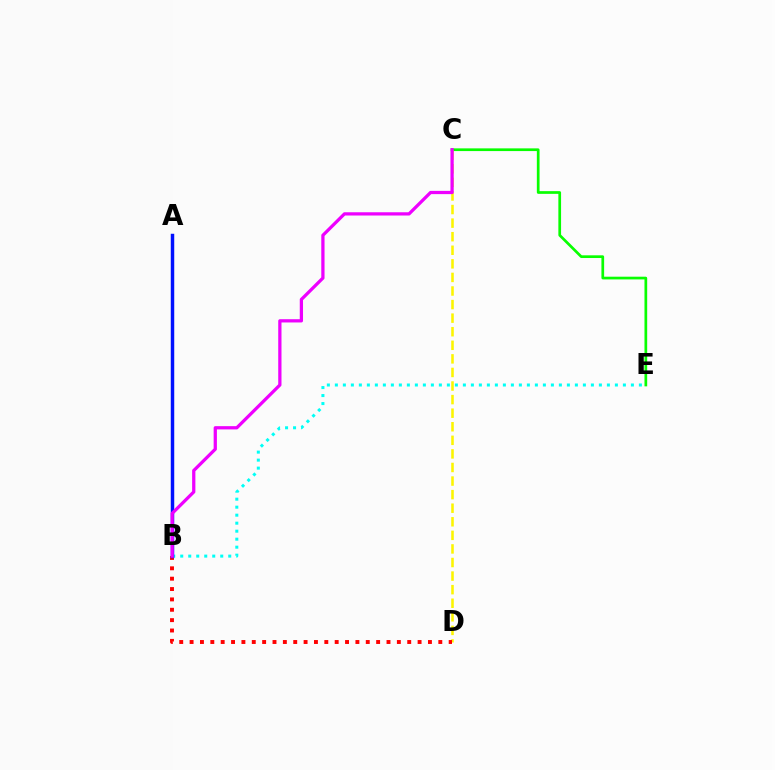{('C', 'E'): [{'color': '#08ff00', 'line_style': 'solid', 'thickness': 1.95}], ('C', 'D'): [{'color': '#fcf500', 'line_style': 'dashed', 'thickness': 1.84}], ('B', 'D'): [{'color': '#ff0000', 'line_style': 'dotted', 'thickness': 2.82}], ('B', 'E'): [{'color': '#00fff6', 'line_style': 'dotted', 'thickness': 2.17}], ('A', 'B'): [{'color': '#0010ff', 'line_style': 'solid', 'thickness': 2.49}], ('B', 'C'): [{'color': '#ee00ff', 'line_style': 'solid', 'thickness': 2.34}]}